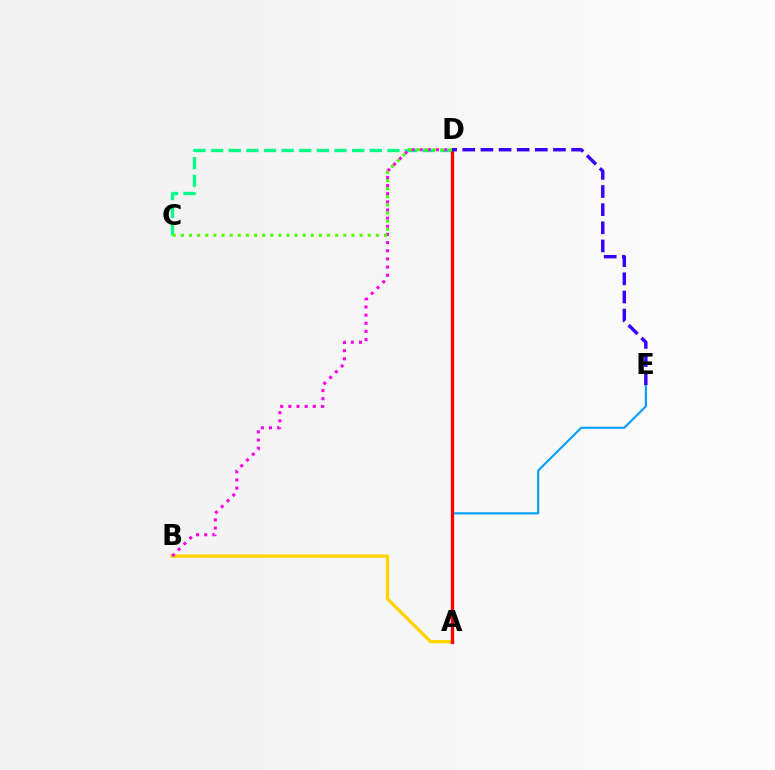{('A', 'E'): [{'color': '#009eff', 'line_style': 'solid', 'thickness': 1.52}], ('A', 'B'): [{'color': '#ffd500', 'line_style': 'solid', 'thickness': 2.39}], ('C', 'D'): [{'color': '#00ff86', 'line_style': 'dashed', 'thickness': 2.4}, {'color': '#4fff00', 'line_style': 'dotted', 'thickness': 2.21}], ('B', 'D'): [{'color': '#ff00ed', 'line_style': 'dotted', 'thickness': 2.21}], ('A', 'D'): [{'color': '#ff0000', 'line_style': 'solid', 'thickness': 2.35}], ('D', 'E'): [{'color': '#3700ff', 'line_style': 'dashed', 'thickness': 2.46}]}